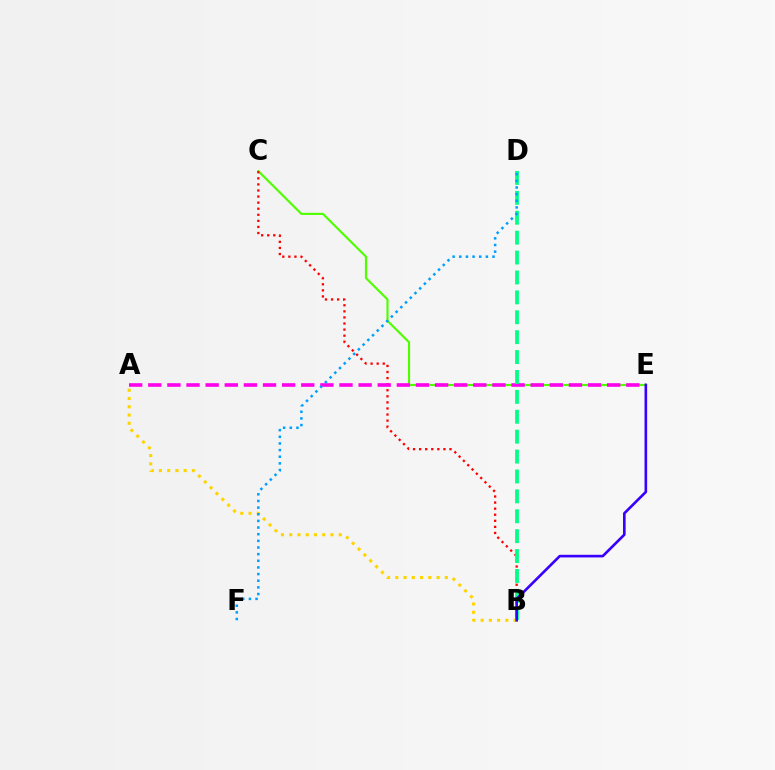{('C', 'E'): [{'color': '#4fff00', 'line_style': 'solid', 'thickness': 1.54}], ('B', 'C'): [{'color': '#ff0000', 'line_style': 'dotted', 'thickness': 1.65}], ('A', 'E'): [{'color': '#ff00ed', 'line_style': 'dashed', 'thickness': 2.6}], ('B', 'D'): [{'color': '#00ff86', 'line_style': 'dashed', 'thickness': 2.7}], ('A', 'B'): [{'color': '#ffd500', 'line_style': 'dotted', 'thickness': 2.24}], ('B', 'E'): [{'color': '#3700ff', 'line_style': 'solid', 'thickness': 1.9}], ('D', 'F'): [{'color': '#009eff', 'line_style': 'dotted', 'thickness': 1.81}]}